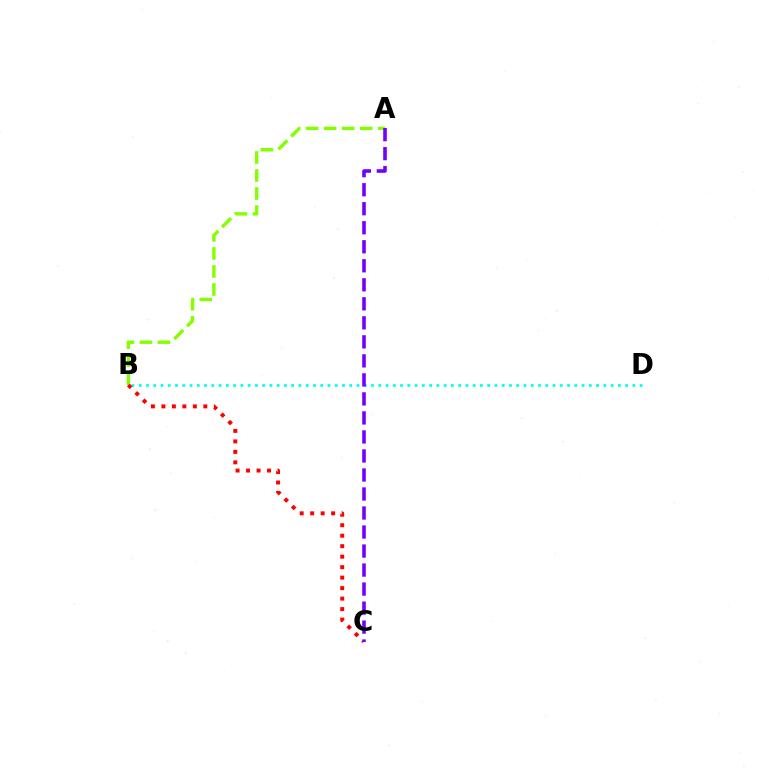{('A', 'B'): [{'color': '#84ff00', 'line_style': 'dashed', 'thickness': 2.45}], ('B', 'D'): [{'color': '#00fff6', 'line_style': 'dotted', 'thickness': 1.97}], ('B', 'C'): [{'color': '#ff0000', 'line_style': 'dotted', 'thickness': 2.85}], ('A', 'C'): [{'color': '#7200ff', 'line_style': 'dashed', 'thickness': 2.58}]}